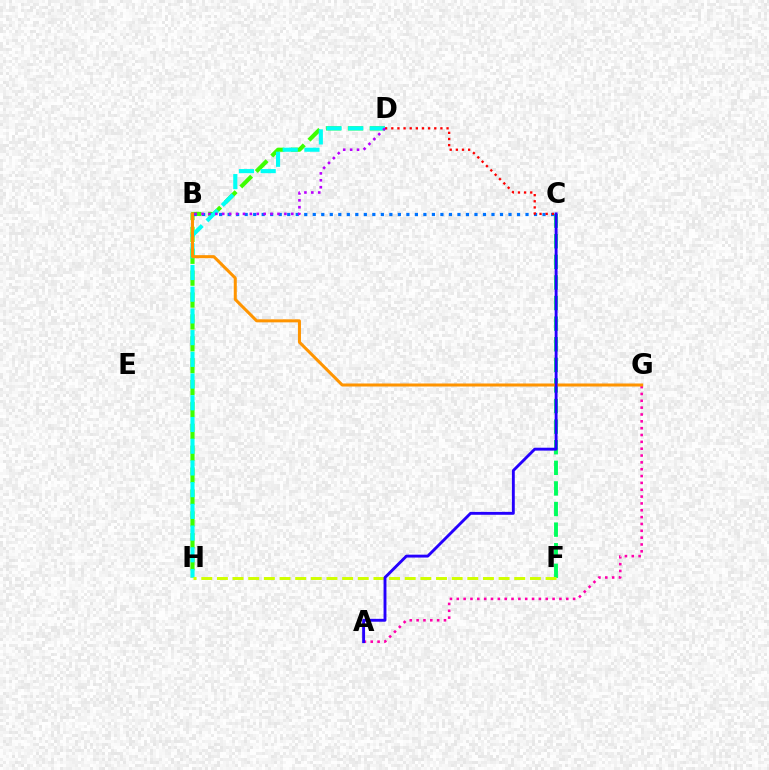{('A', 'G'): [{'color': '#ff00ac', 'line_style': 'dotted', 'thickness': 1.86}], ('D', 'H'): [{'color': '#3dff00', 'line_style': 'dashed', 'thickness': 2.97}, {'color': '#00fff6', 'line_style': 'dashed', 'thickness': 2.95}], ('C', 'F'): [{'color': '#00ff5c', 'line_style': 'dashed', 'thickness': 2.8}], ('B', 'C'): [{'color': '#0074ff', 'line_style': 'dotted', 'thickness': 2.31}], ('B', 'G'): [{'color': '#ff9400', 'line_style': 'solid', 'thickness': 2.18}], ('F', 'H'): [{'color': '#d1ff00', 'line_style': 'dashed', 'thickness': 2.13}], ('C', 'D'): [{'color': '#ff0000', 'line_style': 'dotted', 'thickness': 1.67}], ('B', 'D'): [{'color': '#b900ff', 'line_style': 'dotted', 'thickness': 1.88}], ('A', 'C'): [{'color': '#2500ff', 'line_style': 'solid', 'thickness': 2.08}]}